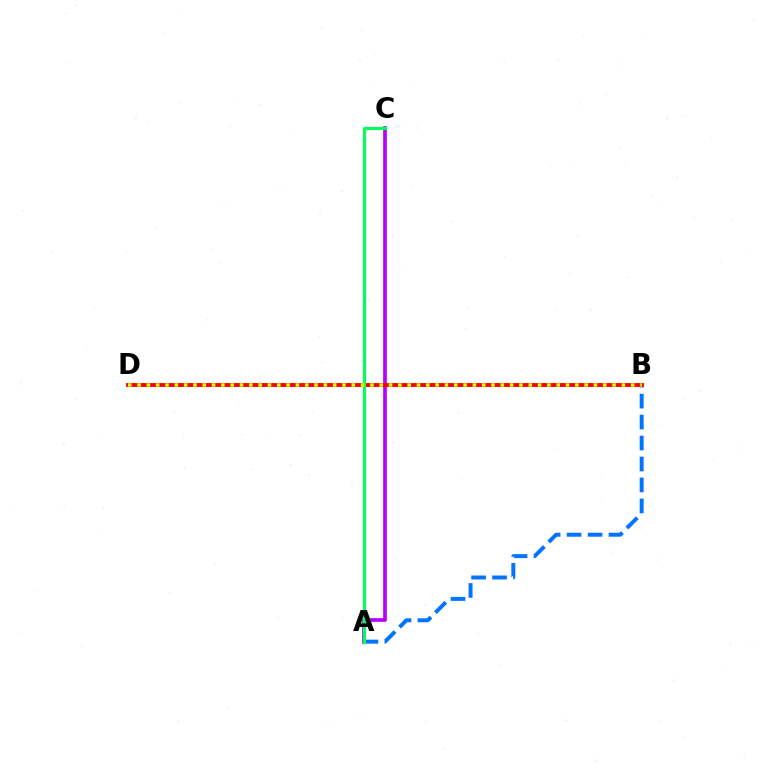{('A', 'B'): [{'color': '#0074ff', 'line_style': 'dashed', 'thickness': 2.85}], ('A', 'C'): [{'color': '#b900ff', 'line_style': 'solid', 'thickness': 2.67}, {'color': '#00ff5c', 'line_style': 'solid', 'thickness': 2.27}], ('B', 'D'): [{'color': '#ff0000', 'line_style': 'solid', 'thickness': 2.78}, {'color': '#d1ff00', 'line_style': 'dotted', 'thickness': 2.53}]}